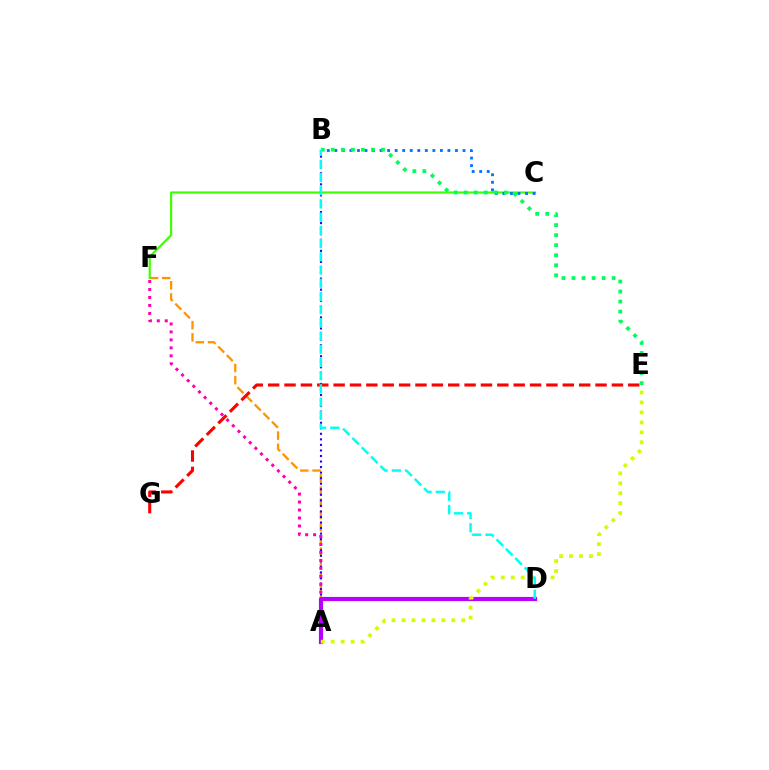{('A', 'F'): [{'color': '#ff9400', 'line_style': 'dashed', 'thickness': 1.66}, {'color': '#ff00ac', 'line_style': 'dotted', 'thickness': 2.17}], ('C', 'F'): [{'color': '#3dff00', 'line_style': 'solid', 'thickness': 1.56}], ('A', 'B'): [{'color': '#2500ff', 'line_style': 'dotted', 'thickness': 1.51}], ('E', 'G'): [{'color': '#ff0000', 'line_style': 'dashed', 'thickness': 2.22}], ('A', 'D'): [{'color': '#b900ff', 'line_style': 'solid', 'thickness': 2.99}], ('A', 'E'): [{'color': '#d1ff00', 'line_style': 'dotted', 'thickness': 2.71}], ('B', 'C'): [{'color': '#0074ff', 'line_style': 'dotted', 'thickness': 2.05}], ('B', 'E'): [{'color': '#00ff5c', 'line_style': 'dotted', 'thickness': 2.73}], ('B', 'D'): [{'color': '#00fff6', 'line_style': 'dashed', 'thickness': 1.79}]}